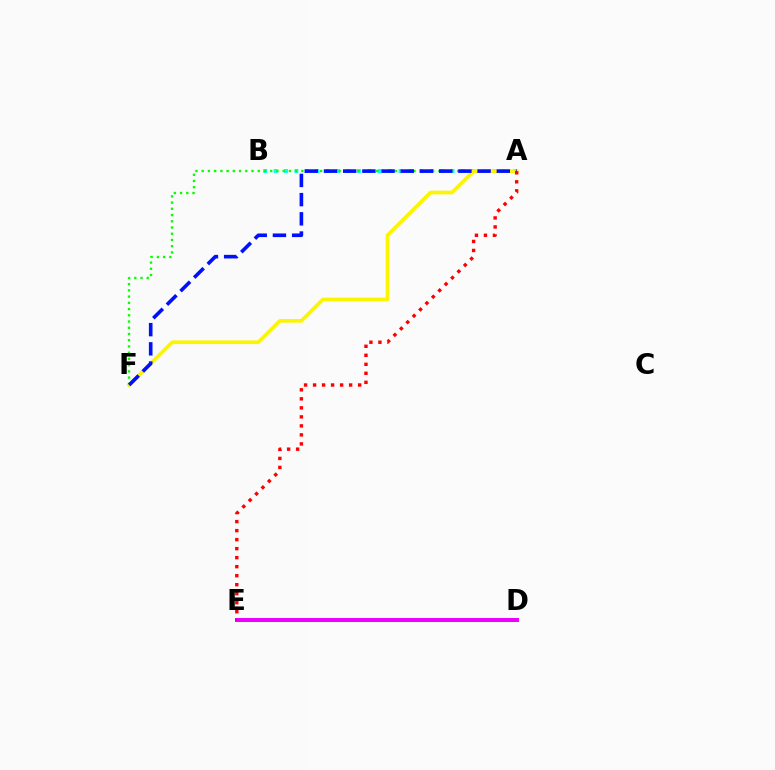{('A', 'B'): [{'color': '#00fff6', 'line_style': 'dotted', 'thickness': 2.83}], ('D', 'E'): [{'color': '#ee00ff', 'line_style': 'solid', 'thickness': 2.89}], ('A', 'F'): [{'color': '#08ff00', 'line_style': 'dotted', 'thickness': 1.69}, {'color': '#fcf500', 'line_style': 'solid', 'thickness': 2.65}, {'color': '#0010ff', 'line_style': 'dashed', 'thickness': 2.61}], ('A', 'E'): [{'color': '#ff0000', 'line_style': 'dotted', 'thickness': 2.45}]}